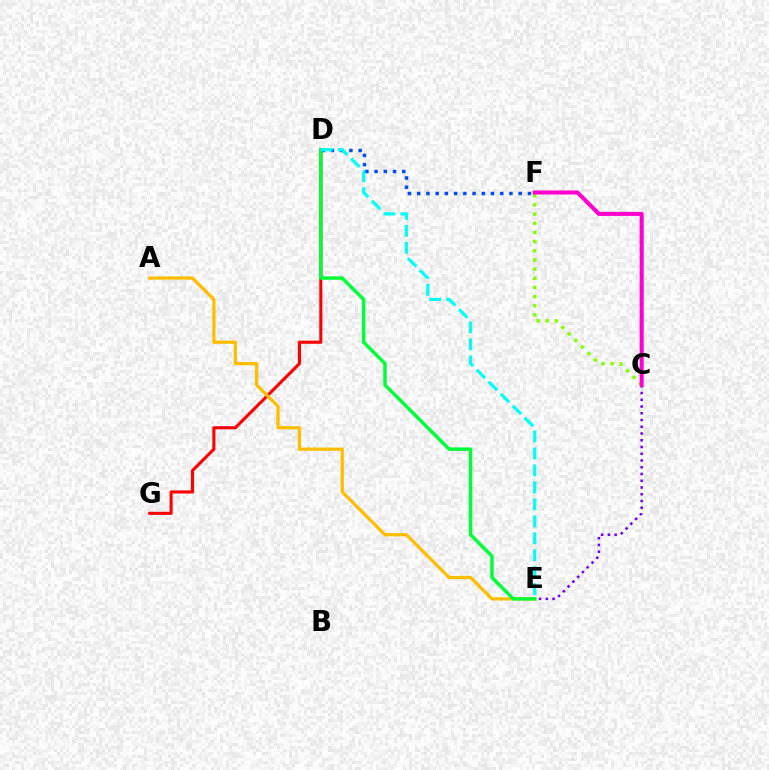{('C', 'F'): [{'color': '#84ff00', 'line_style': 'dotted', 'thickness': 2.49}, {'color': '#ff00cf', 'line_style': 'solid', 'thickness': 2.92}], ('C', 'E'): [{'color': '#7200ff', 'line_style': 'dotted', 'thickness': 1.83}], ('D', 'G'): [{'color': '#ff0000', 'line_style': 'solid', 'thickness': 2.23}], ('D', 'F'): [{'color': '#004bff', 'line_style': 'dotted', 'thickness': 2.51}], ('A', 'E'): [{'color': '#ffbd00', 'line_style': 'solid', 'thickness': 2.34}], ('D', 'E'): [{'color': '#00ff39', 'line_style': 'solid', 'thickness': 2.49}, {'color': '#00fff6', 'line_style': 'dashed', 'thickness': 2.3}]}